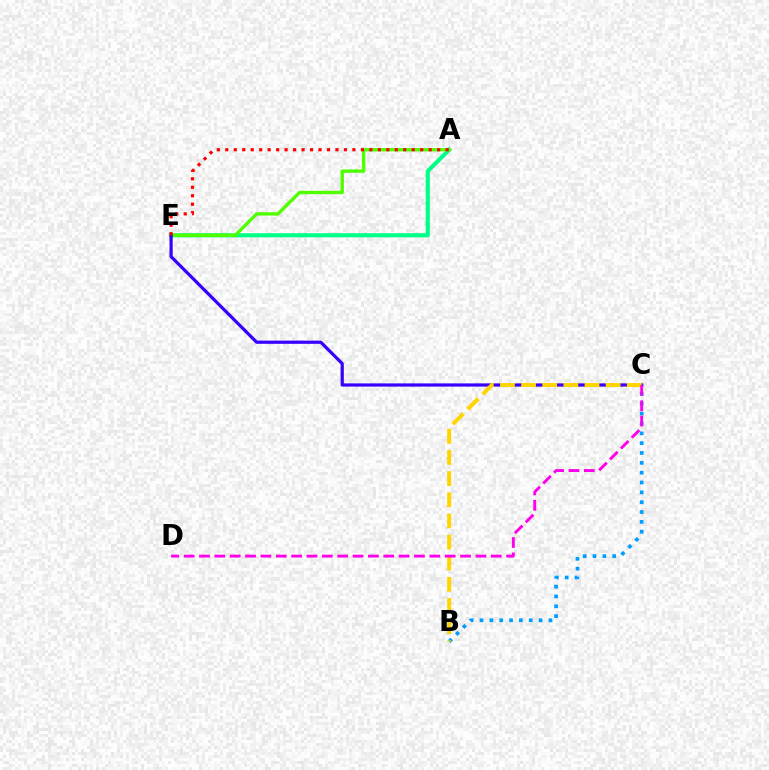{('A', 'E'): [{'color': '#00ff86', 'line_style': 'solid', 'thickness': 2.96}, {'color': '#4fff00', 'line_style': 'solid', 'thickness': 2.42}, {'color': '#ff0000', 'line_style': 'dotted', 'thickness': 2.3}], ('B', 'C'): [{'color': '#009eff', 'line_style': 'dotted', 'thickness': 2.67}, {'color': '#ffd500', 'line_style': 'dashed', 'thickness': 2.87}], ('C', 'E'): [{'color': '#3700ff', 'line_style': 'solid', 'thickness': 2.31}], ('C', 'D'): [{'color': '#ff00ed', 'line_style': 'dashed', 'thickness': 2.09}]}